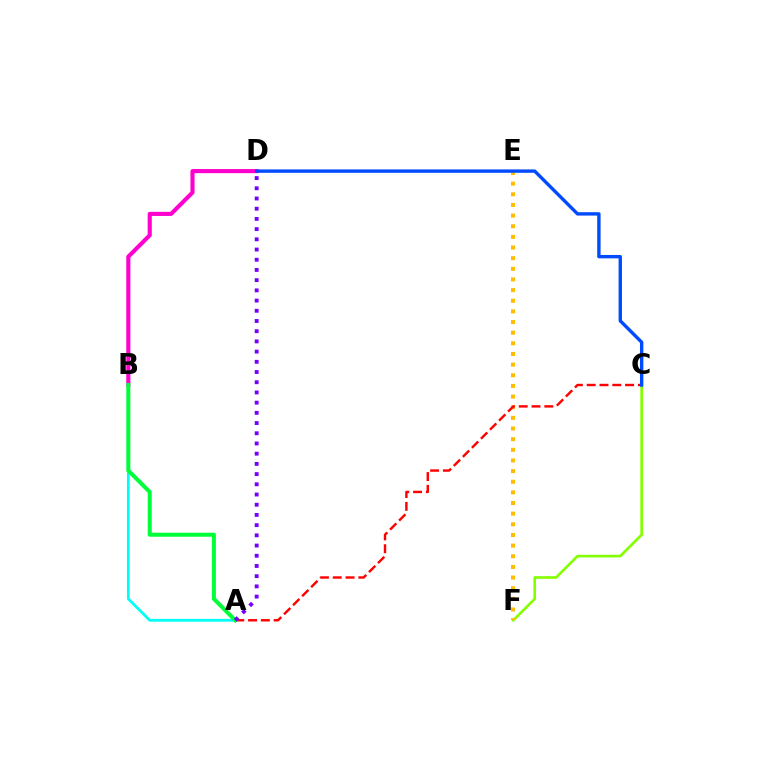{('C', 'F'): [{'color': '#84ff00', 'line_style': 'solid', 'thickness': 1.91}], ('E', 'F'): [{'color': '#ffbd00', 'line_style': 'dotted', 'thickness': 2.89}], ('B', 'D'): [{'color': '#ff00cf', 'line_style': 'solid', 'thickness': 2.96}], ('A', 'C'): [{'color': '#ff0000', 'line_style': 'dashed', 'thickness': 1.74}], ('A', 'B'): [{'color': '#00fff6', 'line_style': 'solid', 'thickness': 2.02}, {'color': '#00ff39', 'line_style': 'solid', 'thickness': 2.89}], ('C', 'D'): [{'color': '#004bff', 'line_style': 'solid', 'thickness': 2.43}], ('A', 'D'): [{'color': '#7200ff', 'line_style': 'dotted', 'thickness': 2.77}]}